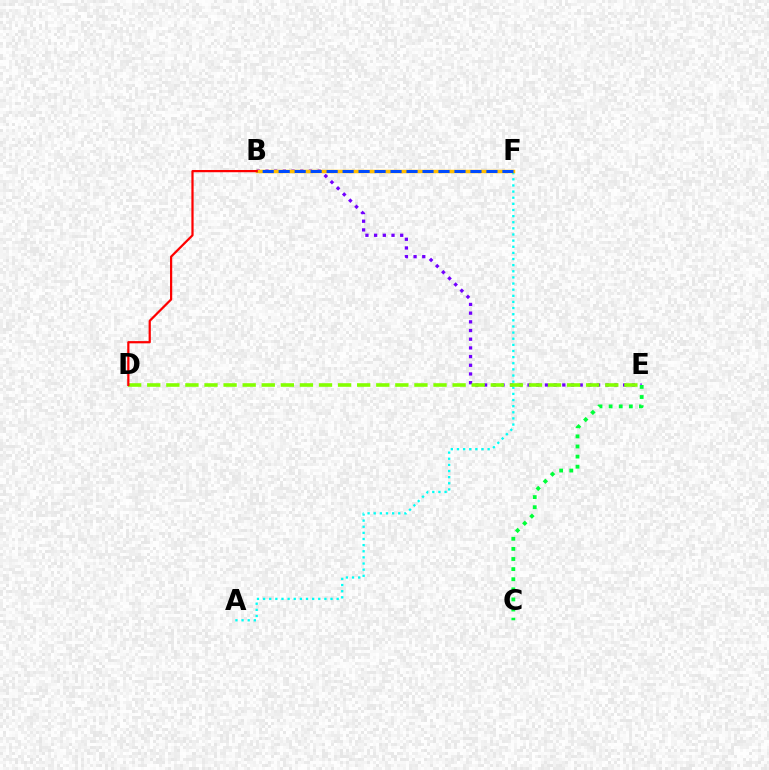{('A', 'F'): [{'color': '#00fff6', 'line_style': 'dotted', 'thickness': 1.67}], ('B', 'E'): [{'color': '#7200ff', 'line_style': 'dotted', 'thickness': 2.36}], ('D', 'E'): [{'color': '#84ff00', 'line_style': 'dashed', 'thickness': 2.59}], ('B', 'F'): [{'color': '#ff00cf', 'line_style': 'dotted', 'thickness': 1.88}, {'color': '#ffbd00', 'line_style': 'solid', 'thickness': 2.51}, {'color': '#004bff', 'line_style': 'dashed', 'thickness': 2.17}], ('C', 'E'): [{'color': '#00ff39', 'line_style': 'dotted', 'thickness': 2.75}], ('B', 'D'): [{'color': '#ff0000', 'line_style': 'solid', 'thickness': 1.6}]}